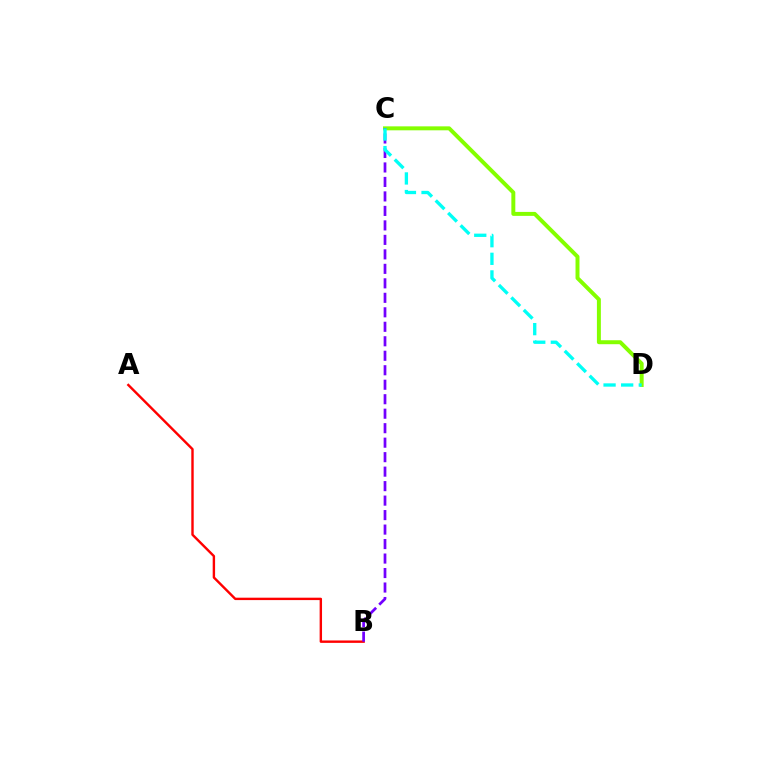{('A', 'B'): [{'color': '#ff0000', 'line_style': 'solid', 'thickness': 1.73}], ('C', 'D'): [{'color': '#84ff00', 'line_style': 'solid', 'thickness': 2.85}, {'color': '#00fff6', 'line_style': 'dashed', 'thickness': 2.39}], ('B', 'C'): [{'color': '#7200ff', 'line_style': 'dashed', 'thickness': 1.97}]}